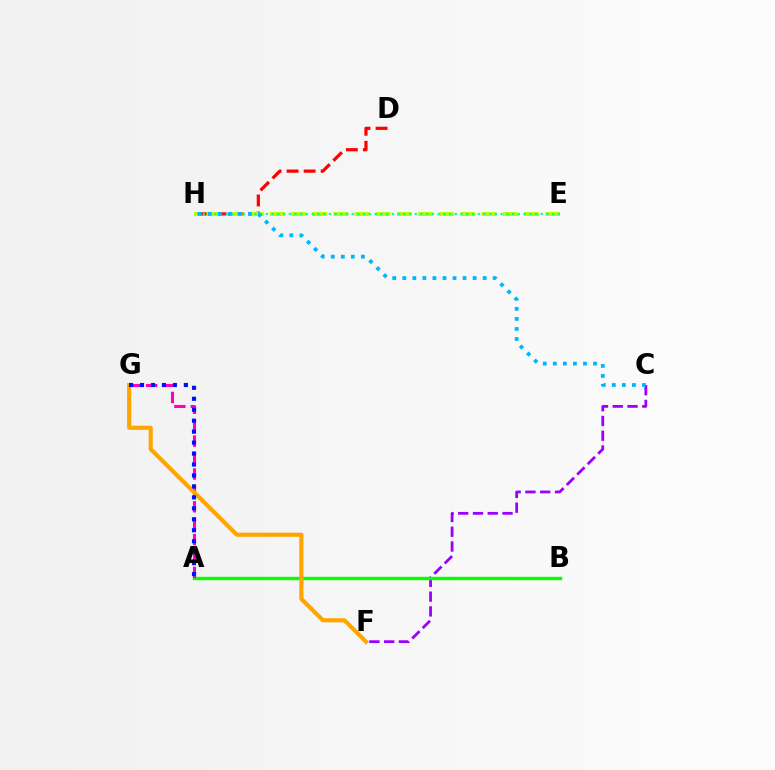{('C', 'F'): [{'color': '#9b00ff', 'line_style': 'dashed', 'thickness': 2.01}], ('A', 'B'): [{'color': '#08ff00', 'line_style': 'solid', 'thickness': 2.45}], ('A', 'G'): [{'color': '#ff00bd', 'line_style': 'dashed', 'thickness': 2.23}, {'color': '#0010ff', 'line_style': 'dotted', 'thickness': 2.98}], ('D', 'H'): [{'color': '#ff0000', 'line_style': 'dashed', 'thickness': 2.31}], ('E', 'H'): [{'color': '#b3ff00', 'line_style': 'dashed', 'thickness': 2.88}, {'color': '#00ff9d', 'line_style': 'dotted', 'thickness': 1.56}], ('F', 'G'): [{'color': '#ffa500', 'line_style': 'solid', 'thickness': 2.98}], ('C', 'H'): [{'color': '#00b5ff', 'line_style': 'dotted', 'thickness': 2.73}]}